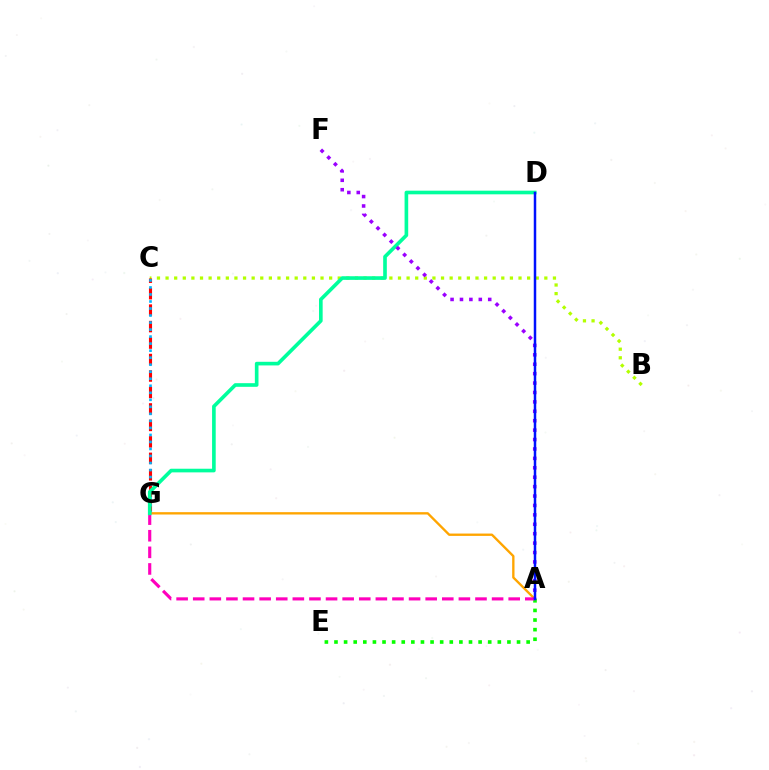{('B', 'C'): [{'color': '#b3ff00', 'line_style': 'dotted', 'thickness': 2.34}], ('C', 'G'): [{'color': '#ff0000', 'line_style': 'dashed', 'thickness': 2.24}, {'color': '#00b5ff', 'line_style': 'dotted', 'thickness': 1.91}], ('A', 'G'): [{'color': '#ffa500', 'line_style': 'solid', 'thickness': 1.69}, {'color': '#ff00bd', 'line_style': 'dashed', 'thickness': 2.26}], ('A', 'E'): [{'color': '#08ff00', 'line_style': 'dotted', 'thickness': 2.61}], ('D', 'G'): [{'color': '#00ff9d', 'line_style': 'solid', 'thickness': 2.62}], ('A', 'F'): [{'color': '#9b00ff', 'line_style': 'dotted', 'thickness': 2.56}], ('A', 'D'): [{'color': '#0010ff', 'line_style': 'solid', 'thickness': 1.79}]}